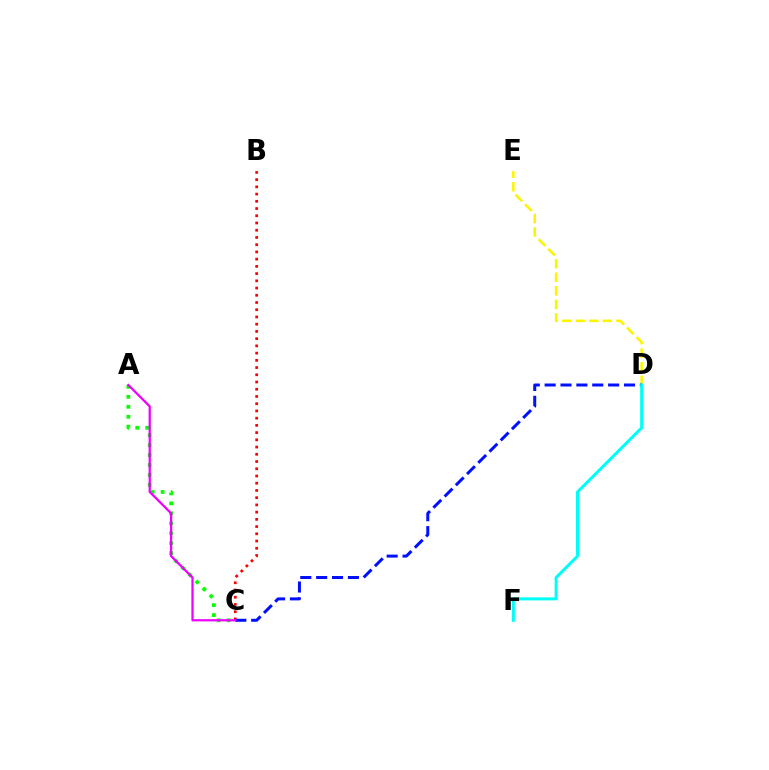{('D', 'E'): [{'color': '#fcf500', 'line_style': 'dashed', 'thickness': 1.84}], ('A', 'C'): [{'color': '#08ff00', 'line_style': 'dotted', 'thickness': 2.7}, {'color': '#ee00ff', 'line_style': 'solid', 'thickness': 1.62}], ('B', 'C'): [{'color': '#ff0000', 'line_style': 'dotted', 'thickness': 1.96}], ('C', 'D'): [{'color': '#0010ff', 'line_style': 'dashed', 'thickness': 2.16}], ('D', 'F'): [{'color': '#00fff6', 'line_style': 'solid', 'thickness': 2.17}]}